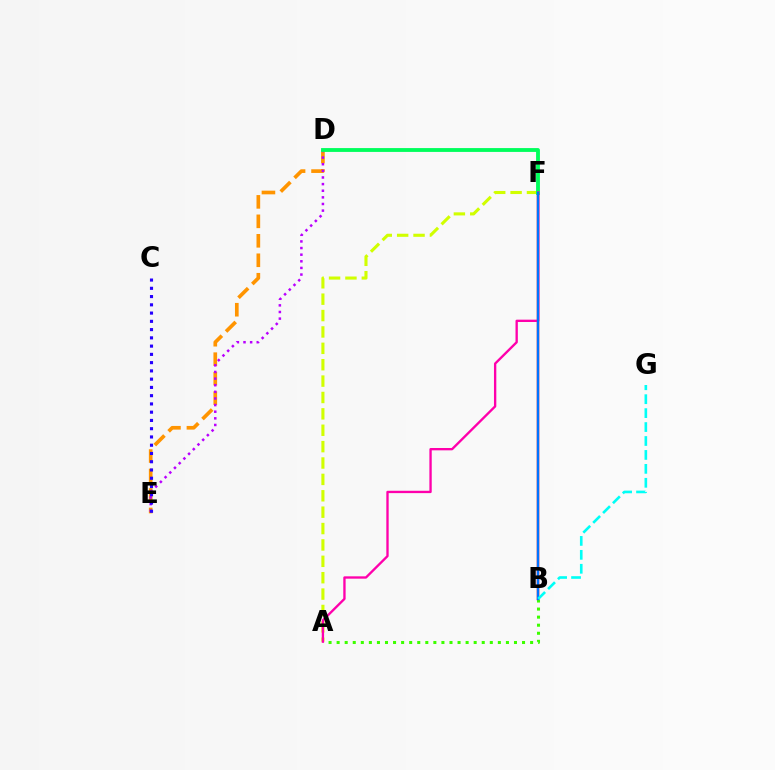{('A', 'F'): [{'color': '#d1ff00', 'line_style': 'dashed', 'thickness': 2.23}, {'color': '#ff00ac', 'line_style': 'solid', 'thickness': 1.69}], ('D', 'E'): [{'color': '#ff9400', 'line_style': 'dashed', 'thickness': 2.65}, {'color': '#b900ff', 'line_style': 'dotted', 'thickness': 1.8}], ('B', 'F'): [{'color': '#ff0000', 'line_style': 'solid', 'thickness': 1.77}, {'color': '#0074ff', 'line_style': 'solid', 'thickness': 1.67}], ('A', 'B'): [{'color': '#3dff00', 'line_style': 'dotted', 'thickness': 2.19}], ('D', 'F'): [{'color': '#00ff5c', 'line_style': 'solid', 'thickness': 2.76}], ('C', 'E'): [{'color': '#2500ff', 'line_style': 'dotted', 'thickness': 2.24}], ('B', 'G'): [{'color': '#00fff6', 'line_style': 'dashed', 'thickness': 1.89}]}